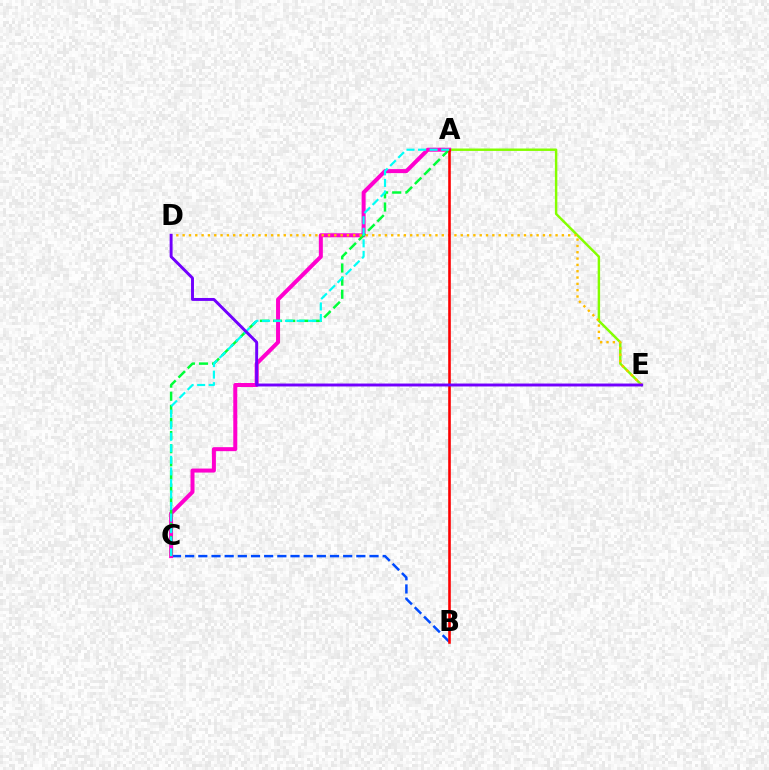{('B', 'C'): [{'color': '#004bff', 'line_style': 'dashed', 'thickness': 1.79}], ('A', 'E'): [{'color': '#84ff00', 'line_style': 'solid', 'thickness': 1.76}], ('A', 'C'): [{'color': '#ff00cf', 'line_style': 'solid', 'thickness': 2.88}, {'color': '#00ff39', 'line_style': 'dashed', 'thickness': 1.78}, {'color': '#00fff6', 'line_style': 'dashed', 'thickness': 1.57}], ('D', 'E'): [{'color': '#ffbd00', 'line_style': 'dotted', 'thickness': 1.72}, {'color': '#7200ff', 'line_style': 'solid', 'thickness': 2.11}], ('A', 'B'): [{'color': '#ff0000', 'line_style': 'solid', 'thickness': 1.87}]}